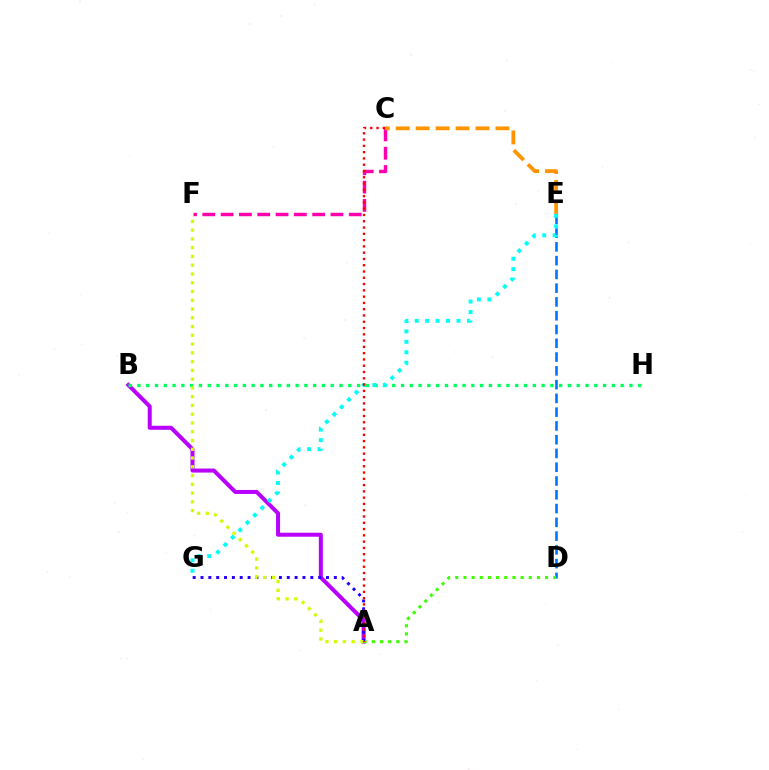{('A', 'B'): [{'color': '#b900ff', 'line_style': 'solid', 'thickness': 2.88}], ('C', 'F'): [{'color': '#ff00ac', 'line_style': 'dashed', 'thickness': 2.49}], ('C', 'E'): [{'color': '#ff9400', 'line_style': 'dashed', 'thickness': 2.71}], ('B', 'H'): [{'color': '#00ff5c', 'line_style': 'dotted', 'thickness': 2.39}], ('D', 'E'): [{'color': '#0074ff', 'line_style': 'dashed', 'thickness': 1.87}], ('A', 'D'): [{'color': '#3dff00', 'line_style': 'dotted', 'thickness': 2.22}], ('E', 'G'): [{'color': '#00fff6', 'line_style': 'dotted', 'thickness': 2.84}], ('A', 'G'): [{'color': '#2500ff', 'line_style': 'dotted', 'thickness': 2.13}], ('A', 'F'): [{'color': '#d1ff00', 'line_style': 'dotted', 'thickness': 2.38}], ('A', 'C'): [{'color': '#ff0000', 'line_style': 'dotted', 'thickness': 1.71}]}